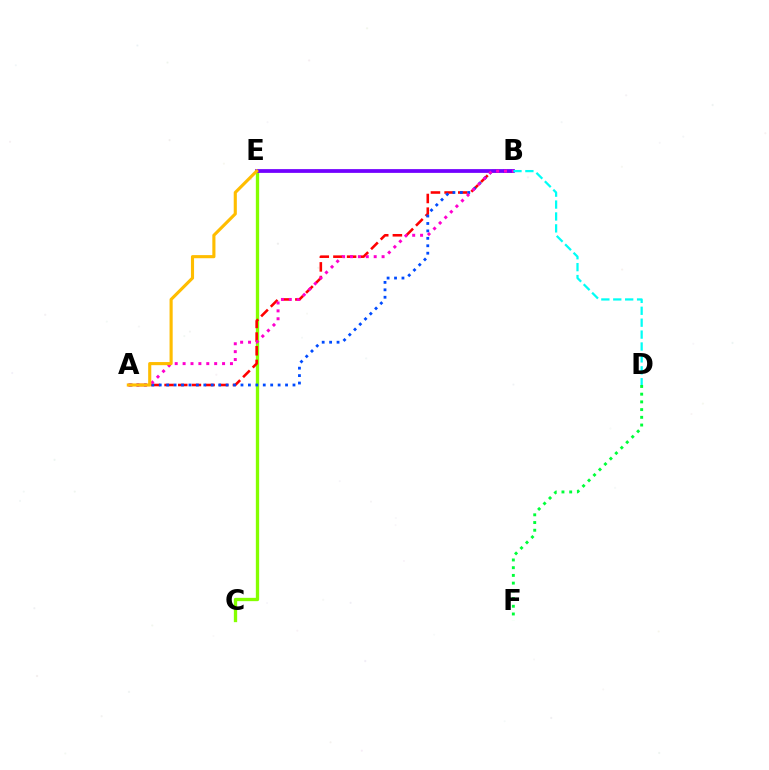{('D', 'F'): [{'color': '#00ff39', 'line_style': 'dotted', 'thickness': 2.1}], ('C', 'E'): [{'color': '#84ff00', 'line_style': 'solid', 'thickness': 2.39}], ('A', 'B'): [{'color': '#ff0000', 'line_style': 'dashed', 'thickness': 1.86}, {'color': '#004bff', 'line_style': 'dotted', 'thickness': 2.02}, {'color': '#ff00cf', 'line_style': 'dotted', 'thickness': 2.14}], ('B', 'E'): [{'color': '#7200ff', 'line_style': 'solid', 'thickness': 2.71}], ('B', 'D'): [{'color': '#00fff6', 'line_style': 'dashed', 'thickness': 1.62}], ('A', 'E'): [{'color': '#ffbd00', 'line_style': 'solid', 'thickness': 2.25}]}